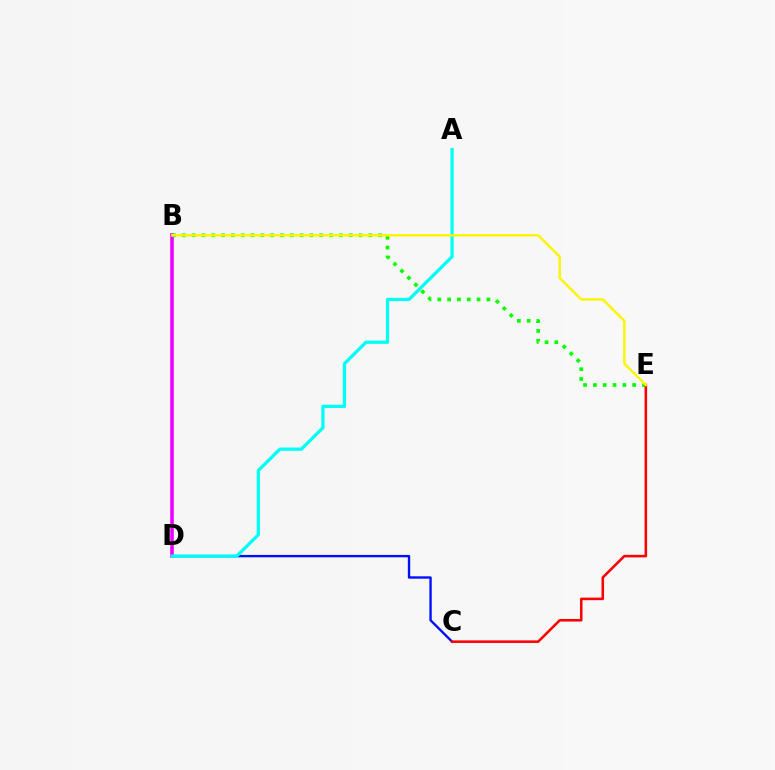{('C', 'D'): [{'color': '#0010ff', 'line_style': 'solid', 'thickness': 1.71}], ('B', 'D'): [{'color': '#ee00ff', 'line_style': 'solid', 'thickness': 2.57}], ('A', 'D'): [{'color': '#00fff6', 'line_style': 'solid', 'thickness': 2.35}], ('B', 'E'): [{'color': '#08ff00', 'line_style': 'dotted', 'thickness': 2.67}, {'color': '#fcf500', 'line_style': 'solid', 'thickness': 1.74}], ('C', 'E'): [{'color': '#ff0000', 'line_style': 'solid', 'thickness': 1.84}]}